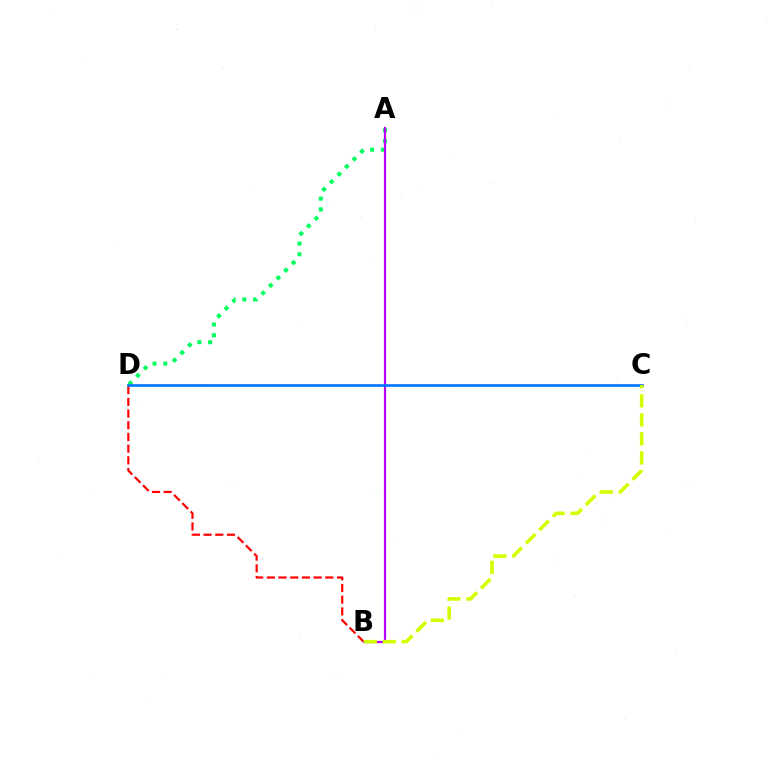{('A', 'D'): [{'color': '#00ff5c', 'line_style': 'dotted', 'thickness': 2.92}], ('B', 'D'): [{'color': '#ff0000', 'line_style': 'dashed', 'thickness': 1.59}], ('A', 'B'): [{'color': '#b900ff', 'line_style': 'solid', 'thickness': 1.58}], ('C', 'D'): [{'color': '#0074ff', 'line_style': 'solid', 'thickness': 1.9}], ('B', 'C'): [{'color': '#d1ff00', 'line_style': 'dashed', 'thickness': 2.58}]}